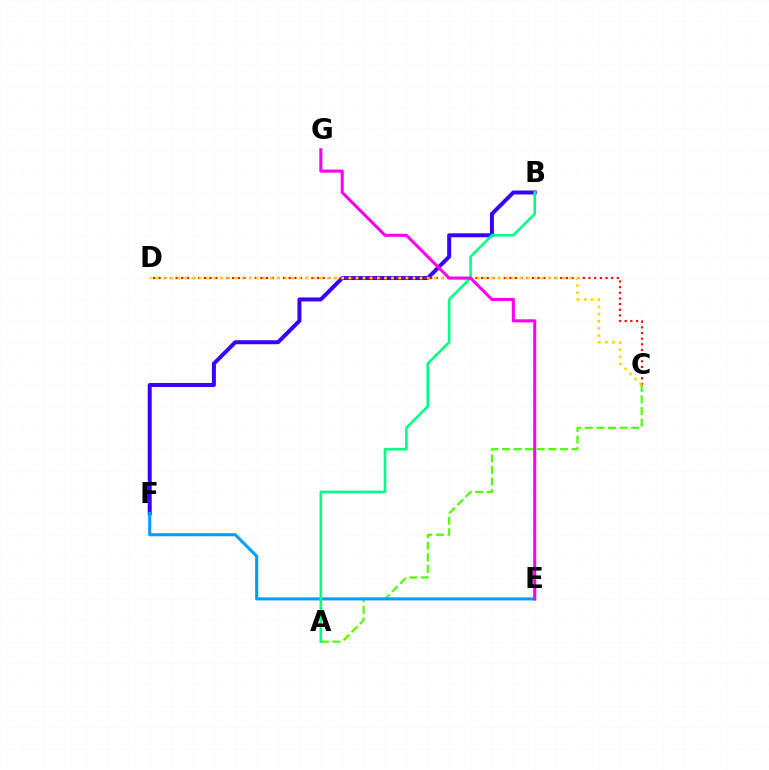{('B', 'F'): [{'color': '#3700ff', 'line_style': 'solid', 'thickness': 2.86}], ('C', 'D'): [{'color': '#ff0000', 'line_style': 'dotted', 'thickness': 1.54}, {'color': '#ffd500', 'line_style': 'dotted', 'thickness': 1.94}], ('A', 'C'): [{'color': '#4fff00', 'line_style': 'dashed', 'thickness': 1.57}], ('E', 'F'): [{'color': '#009eff', 'line_style': 'solid', 'thickness': 2.23}], ('A', 'B'): [{'color': '#00ff86', 'line_style': 'solid', 'thickness': 1.88}], ('E', 'G'): [{'color': '#ff00ed', 'line_style': 'solid', 'thickness': 2.2}]}